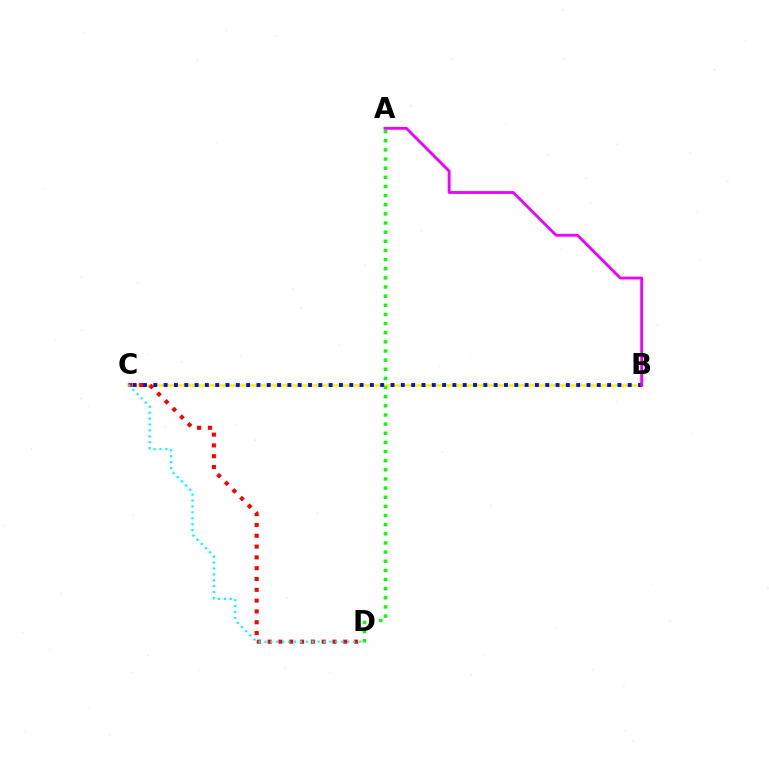{('B', 'C'): [{'color': '#fcf500', 'line_style': 'solid', 'thickness': 1.9}, {'color': '#0010ff', 'line_style': 'dotted', 'thickness': 2.8}], ('C', 'D'): [{'color': '#ff0000', 'line_style': 'dotted', 'thickness': 2.94}, {'color': '#00fff6', 'line_style': 'dotted', 'thickness': 1.6}], ('A', 'B'): [{'color': '#ee00ff', 'line_style': 'solid', 'thickness': 2.04}], ('A', 'D'): [{'color': '#08ff00', 'line_style': 'dotted', 'thickness': 2.48}]}